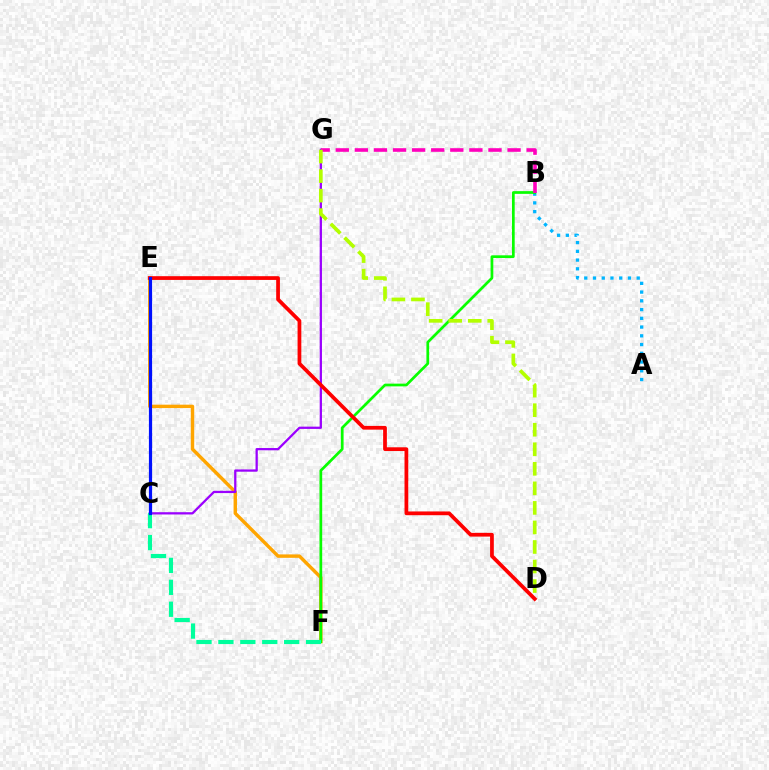{('A', 'B'): [{'color': '#00b5ff', 'line_style': 'dotted', 'thickness': 2.38}], ('E', 'F'): [{'color': '#ffa500', 'line_style': 'solid', 'thickness': 2.46}], ('C', 'G'): [{'color': '#9b00ff', 'line_style': 'solid', 'thickness': 1.63}], ('B', 'F'): [{'color': '#08ff00', 'line_style': 'solid', 'thickness': 1.96}], ('B', 'G'): [{'color': '#ff00bd', 'line_style': 'dashed', 'thickness': 2.59}], ('D', 'G'): [{'color': '#b3ff00', 'line_style': 'dashed', 'thickness': 2.65}], ('C', 'F'): [{'color': '#00ff9d', 'line_style': 'dashed', 'thickness': 2.98}], ('D', 'E'): [{'color': '#ff0000', 'line_style': 'solid', 'thickness': 2.7}], ('C', 'E'): [{'color': '#0010ff', 'line_style': 'solid', 'thickness': 2.3}]}